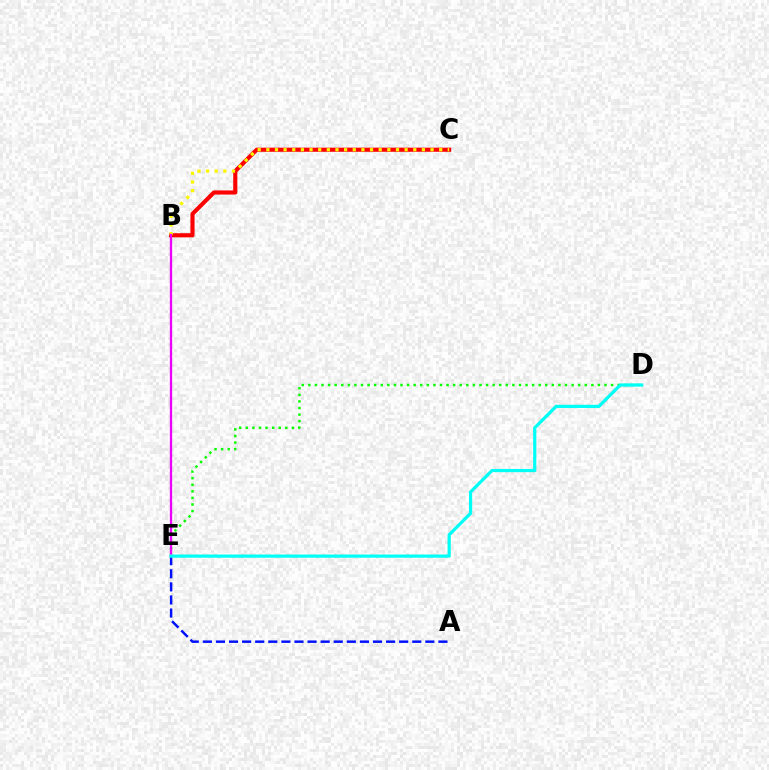{('D', 'E'): [{'color': '#08ff00', 'line_style': 'dotted', 'thickness': 1.79}, {'color': '#00fff6', 'line_style': 'solid', 'thickness': 2.31}], ('B', 'C'): [{'color': '#ff0000', 'line_style': 'solid', 'thickness': 2.97}, {'color': '#fcf500', 'line_style': 'dotted', 'thickness': 2.35}], ('A', 'E'): [{'color': '#0010ff', 'line_style': 'dashed', 'thickness': 1.78}], ('B', 'E'): [{'color': '#ee00ff', 'line_style': 'solid', 'thickness': 1.66}]}